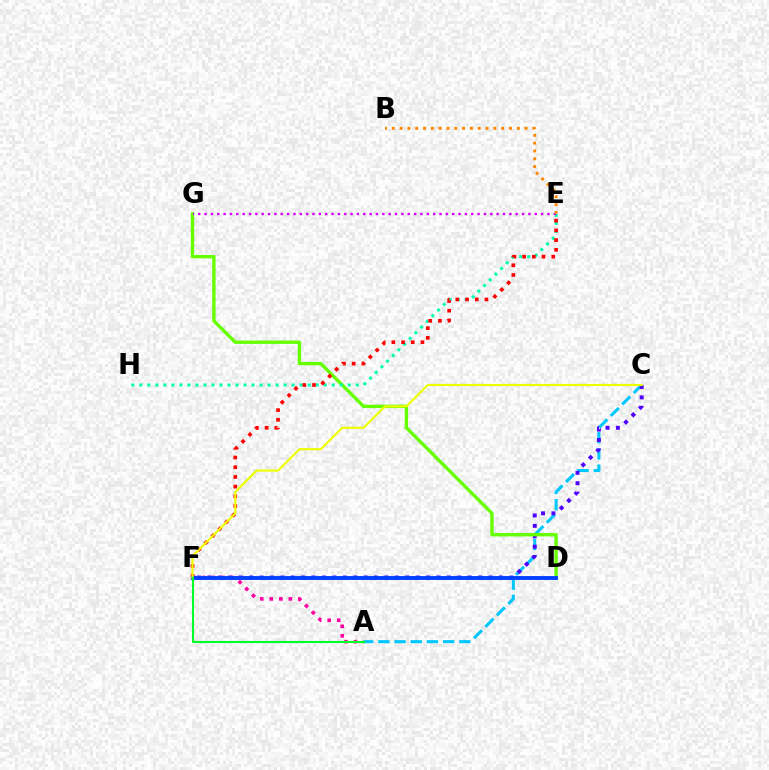{('A', 'C'): [{'color': '#00c7ff', 'line_style': 'dashed', 'thickness': 2.2}], ('C', 'F'): [{'color': '#4f00ff', 'line_style': 'dotted', 'thickness': 2.83}, {'color': '#eeff00', 'line_style': 'solid', 'thickness': 1.55}], ('D', 'G'): [{'color': '#66ff00', 'line_style': 'solid', 'thickness': 2.43}], ('A', 'F'): [{'color': '#ff00a0', 'line_style': 'dotted', 'thickness': 2.59}, {'color': '#00ff27', 'line_style': 'solid', 'thickness': 1.51}], ('E', 'H'): [{'color': '#00ffaf', 'line_style': 'dotted', 'thickness': 2.18}], ('E', 'F'): [{'color': '#ff0000', 'line_style': 'dotted', 'thickness': 2.64}], ('E', 'G'): [{'color': '#d600ff', 'line_style': 'dotted', 'thickness': 1.73}], ('B', 'E'): [{'color': '#ff8800', 'line_style': 'dotted', 'thickness': 2.12}], ('D', 'F'): [{'color': '#003fff', 'line_style': 'solid', 'thickness': 2.79}]}